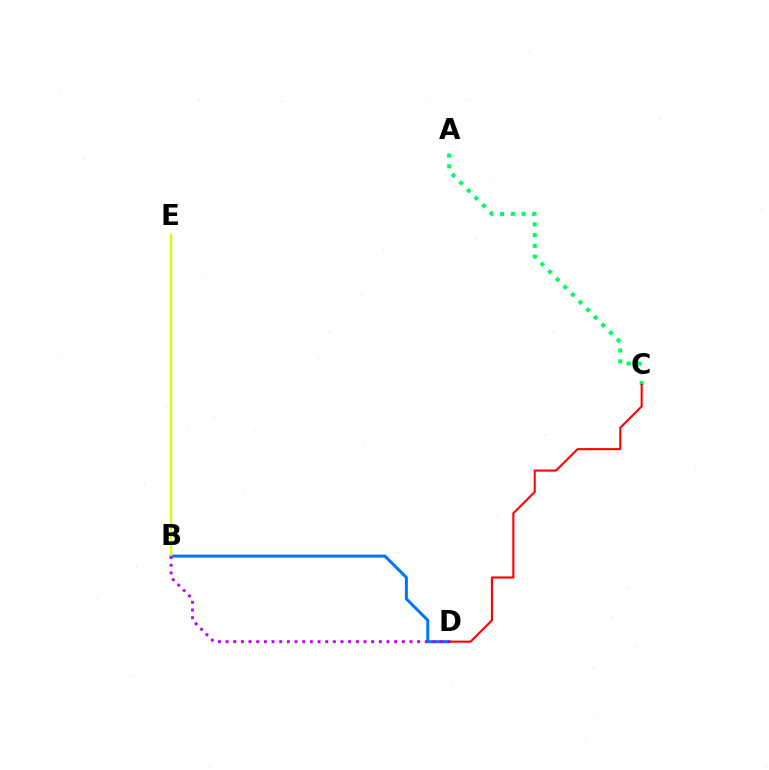{('A', 'C'): [{'color': '#00ff5c', 'line_style': 'dotted', 'thickness': 2.93}], ('B', 'D'): [{'color': '#0074ff', 'line_style': 'solid', 'thickness': 2.15}, {'color': '#b900ff', 'line_style': 'dotted', 'thickness': 2.08}], ('C', 'D'): [{'color': '#ff0000', 'line_style': 'solid', 'thickness': 1.51}], ('B', 'E'): [{'color': '#d1ff00', 'line_style': 'solid', 'thickness': 1.65}]}